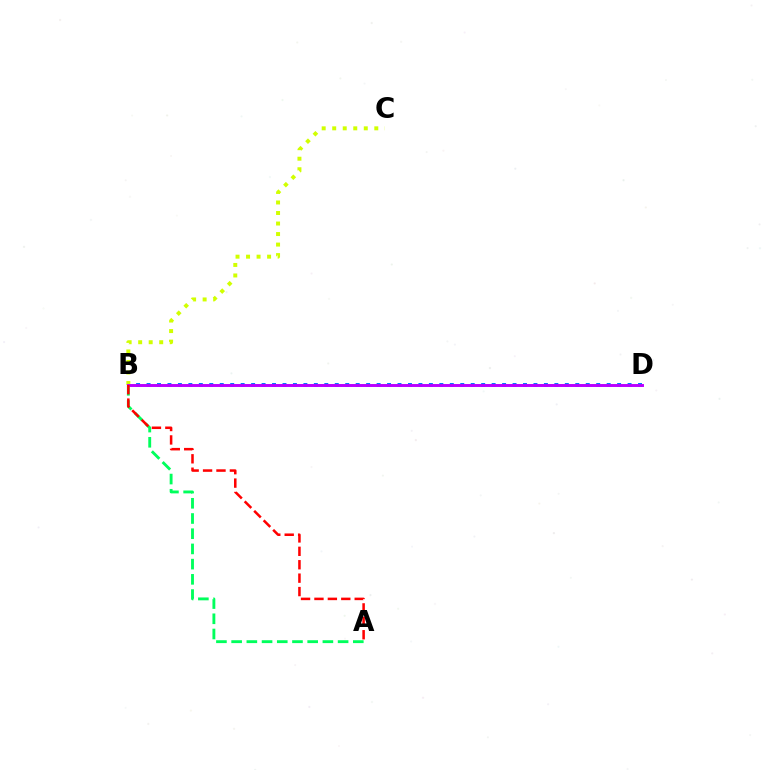{('B', 'D'): [{'color': '#0074ff', 'line_style': 'dotted', 'thickness': 2.84}, {'color': '#b900ff', 'line_style': 'solid', 'thickness': 2.11}], ('B', 'C'): [{'color': '#d1ff00', 'line_style': 'dotted', 'thickness': 2.86}], ('A', 'B'): [{'color': '#00ff5c', 'line_style': 'dashed', 'thickness': 2.07}, {'color': '#ff0000', 'line_style': 'dashed', 'thickness': 1.82}]}